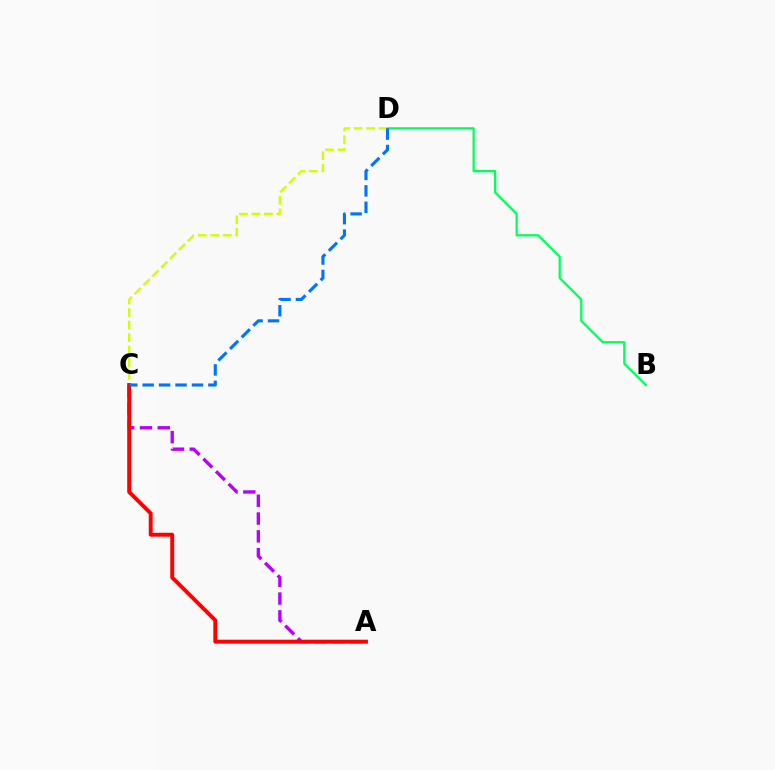{('A', 'C'): [{'color': '#b900ff', 'line_style': 'dashed', 'thickness': 2.42}, {'color': '#ff0000', 'line_style': 'solid', 'thickness': 2.81}], ('B', 'D'): [{'color': '#00ff5c', 'line_style': 'solid', 'thickness': 1.61}], ('C', 'D'): [{'color': '#d1ff00', 'line_style': 'dashed', 'thickness': 1.7}, {'color': '#0074ff', 'line_style': 'dashed', 'thickness': 2.23}]}